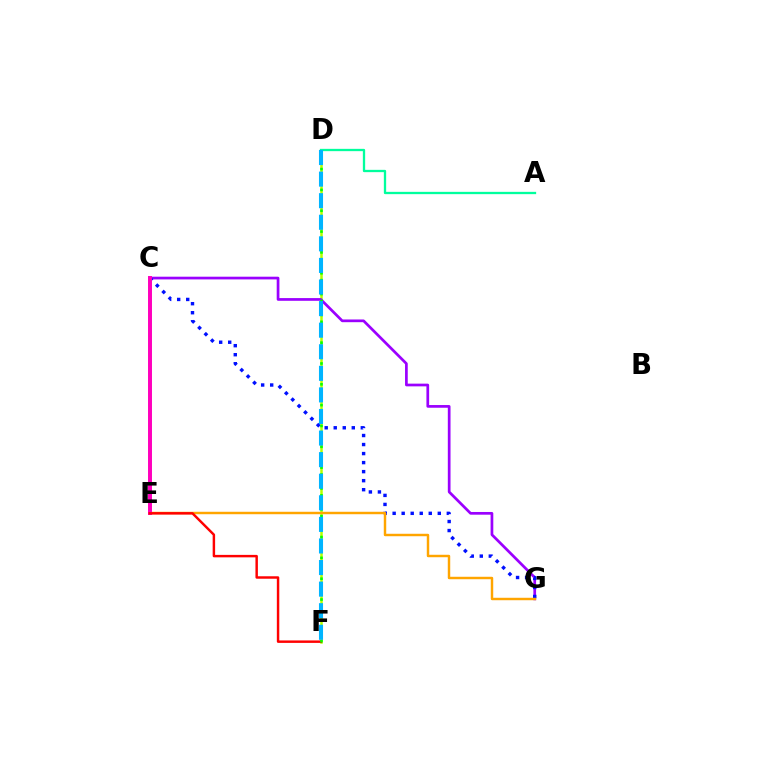{('D', 'F'): [{'color': '#b3ff00', 'line_style': 'solid', 'thickness': 1.8}, {'color': '#08ff00', 'line_style': 'dotted', 'thickness': 1.89}, {'color': '#00b5ff', 'line_style': 'dashed', 'thickness': 2.93}], ('C', 'G'): [{'color': '#9b00ff', 'line_style': 'solid', 'thickness': 1.95}, {'color': '#0010ff', 'line_style': 'dotted', 'thickness': 2.45}], ('E', 'G'): [{'color': '#ffa500', 'line_style': 'solid', 'thickness': 1.76}], ('A', 'D'): [{'color': '#00ff9d', 'line_style': 'solid', 'thickness': 1.66}], ('C', 'E'): [{'color': '#ff00bd', 'line_style': 'solid', 'thickness': 2.85}], ('E', 'F'): [{'color': '#ff0000', 'line_style': 'solid', 'thickness': 1.77}]}